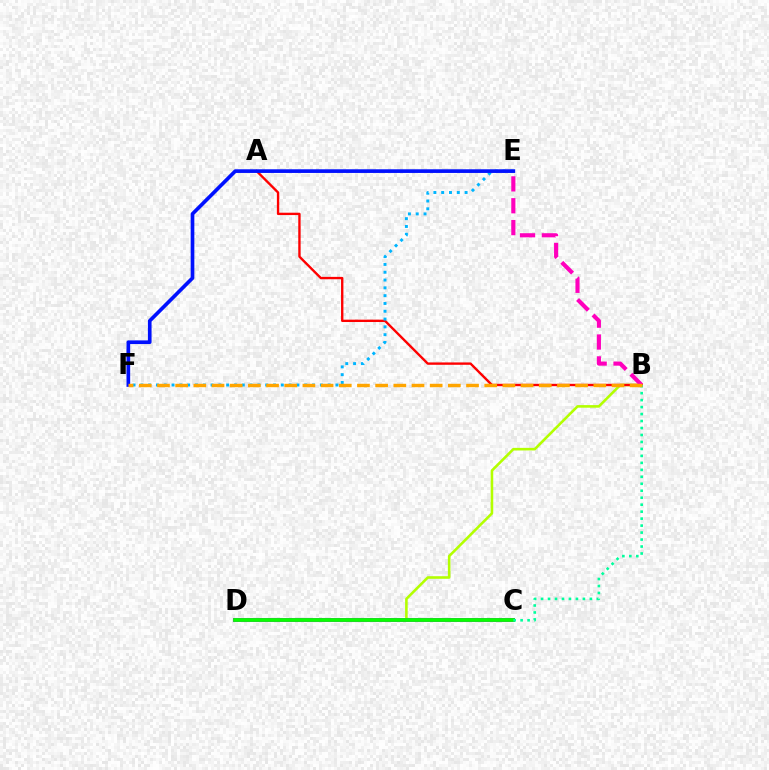{('B', 'D'): [{'color': '#b3ff00', 'line_style': 'solid', 'thickness': 1.87}], ('A', 'B'): [{'color': '#ff0000', 'line_style': 'solid', 'thickness': 1.7}], ('E', 'F'): [{'color': '#00b5ff', 'line_style': 'dotted', 'thickness': 2.12}, {'color': '#0010ff', 'line_style': 'solid', 'thickness': 2.64}], ('C', 'D'): [{'color': '#9b00ff', 'line_style': 'solid', 'thickness': 2.79}, {'color': '#08ff00', 'line_style': 'solid', 'thickness': 2.68}], ('B', 'E'): [{'color': '#ff00bd', 'line_style': 'dashed', 'thickness': 2.97}], ('B', 'C'): [{'color': '#00ff9d', 'line_style': 'dotted', 'thickness': 1.89}], ('B', 'F'): [{'color': '#ffa500', 'line_style': 'dashed', 'thickness': 2.47}]}